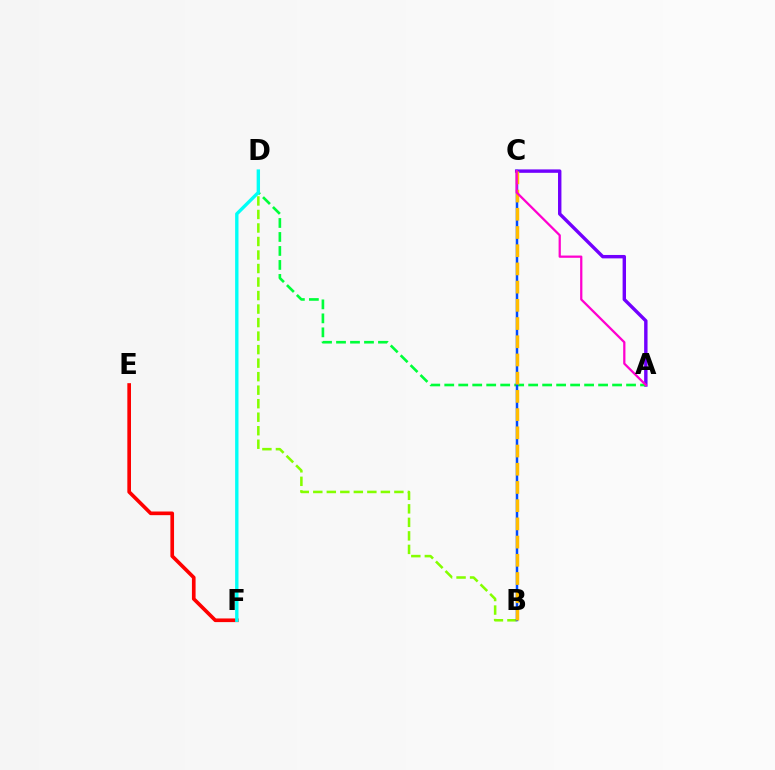{('B', 'D'): [{'color': '#84ff00', 'line_style': 'dashed', 'thickness': 1.84}], ('A', 'C'): [{'color': '#7200ff', 'line_style': 'solid', 'thickness': 2.45}, {'color': '#ff00cf', 'line_style': 'solid', 'thickness': 1.62}], ('E', 'F'): [{'color': '#ff0000', 'line_style': 'solid', 'thickness': 2.63}], ('A', 'D'): [{'color': '#00ff39', 'line_style': 'dashed', 'thickness': 1.9}], ('B', 'C'): [{'color': '#004bff', 'line_style': 'solid', 'thickness': 1.79}, {'color': '#ffbd00', 'line_style': 'dashed', 'thickness': 2.47}], ('D', 'F'): [{'color': '#00fff6', 'line_style': 'solid', 'thickness': 2.42}]}